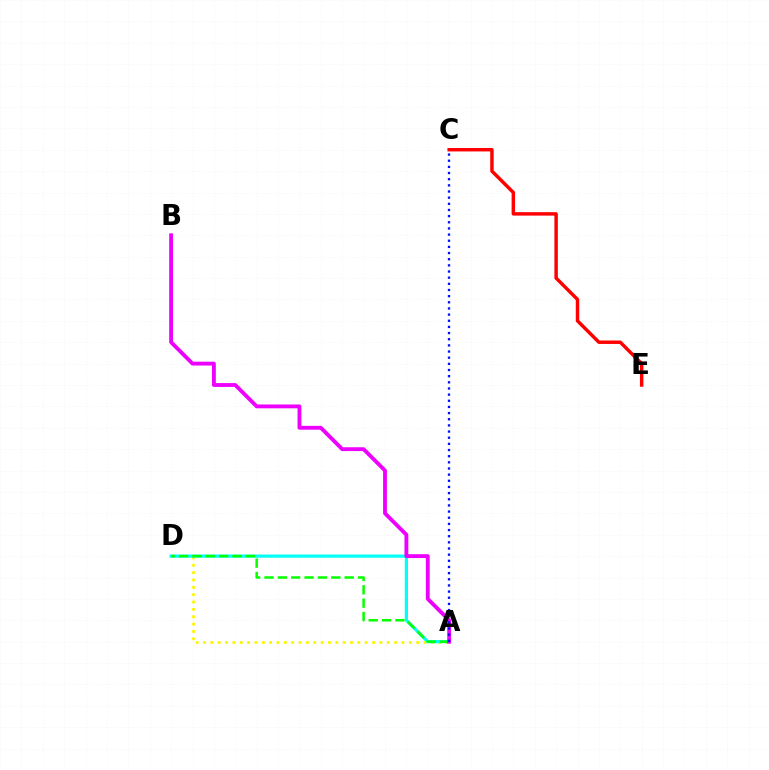{('A', 'D'): [{'color': '#fcf500', 'line_style': 'dotted', 'thickness': 2.0}, {'color': '#00fff6', 'line_style': 'solid', 'thickness': 2.3}, {'color': '#08ff00', 'line_style': 'dashed', 'thickness': 1.82}], ('A', 'B'): [{'color': '#ee00ff', 'line_style': 'solid', 'thickness': 2.77}], ('C', 'E'): [{'color': '#ff0000', 'line_style': 'solid', 'thickness': 2.48}], ('A', 'C'): [{'color': '#0010ff', 'line_style': 'dotted', 'thickness': 1.67}]}